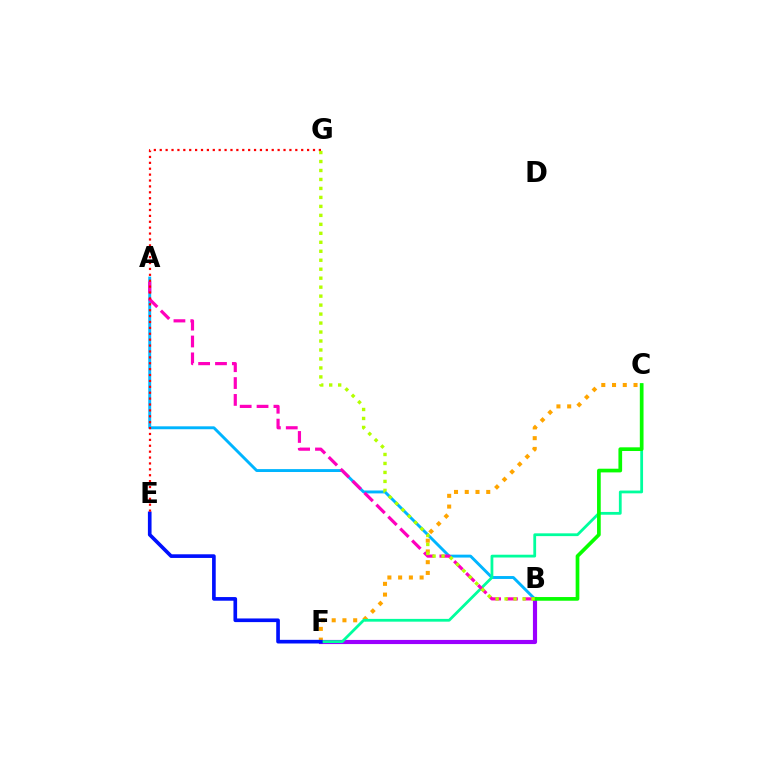{('A', 'B'): [{'color': '#00b5ff', 'line_style': 'solid', 'thickness': 2.09}, {'color': '#ff00bd', 'line_style': 'dashed', 'thickness': 2.29}], ('B', 'F'): [{'color': '#9b00ff', 'line_style': 'solid', 'thickness': 2.99}], ('C', 'F'): [{'color': '#ffa500', 'line_style': 'dotted', 'thickness': 2.92}, {'color': '#00ff9d', 'line_style': 'solid', 'thickness': 2.0}], ('E', 'F'): [{'color': '#0010ff', 'line_style': 'solid', 'thickness': 2.63}], ('E', 'G'): [{'color': '#ff0000', 'line_style': 'dotted', 'thickness': 1.6}], ('B', 'C'): [{'color': '#08ff00', 'line_style': 'solid', 'thickness': 2.66}], ('B', 'G'): [{'color': '#b3ff00', 'line_style': 'dotted', 'thickness': 2.44}]}